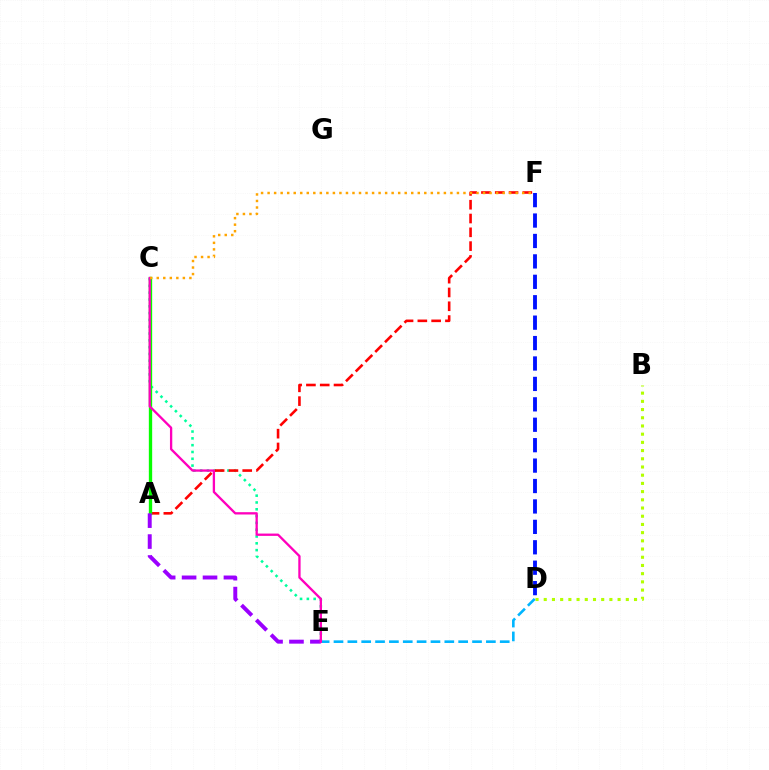{('C', 'E'): [{'color': '#00ff9d', 'line_style': 'dotted', 'thickness': 1.85}, {'color': '#ff00bd', 'line_style': 'solid', 'thickness': 1.67}], ('B', 'D'): [{'color': '#b3ff00', 'line_style': 'dotted', 'thickness': 2.23}], ('A', 'F'): [{'color': '#ff0000', 'line_style': 'dashed', 'thickness': 1.87}], ('D', 'F'): [{'color': '#0010ff', 'line_style': 'dashed', 'thickness': 2.77}], ('A', 'C'): [{'color': '#08ff00', 'line_style': 'solid', 'thickness': 2.4}], ('D', 'E'): [{'color': '#00b5ff', 'line_style': 'dashed', 'thickness': 1.88}], ('A', 'E'): [{'color': '#9b00ff', 'line_style': 'dashed', 'thickness': 2.84}], ('C', 'F'): [{'color': '#ffa500', 'line_style': 'dotted', 'thickness': 1.77}]}